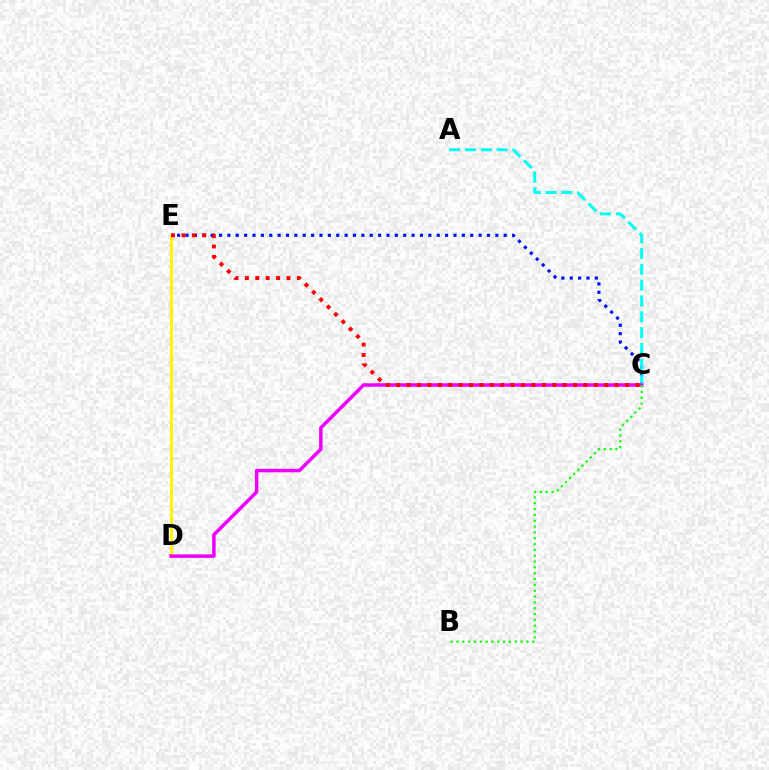{('D', 'E'): [{'color': '#fcf500', 'line_style': 'solid', 'thickness': 2.09}], ('C', 'E'): [{'color': '#0010ff', 'line_style': 'dotted', 'thickness': 2.28}, {'color': '#ff0000', 'line_style': 'dotted', 'thickness': 2.83}], ('A', 'C'): [{'color': '#00fff6', 'line_style': 'dashed', 'thickness': 2.15}], ('C', 'D'): [{'color': '#ee00ff', 'line_style': 'solid', 'thickness': 2.51}], ('B', 'C'): [{'color': '#08ff00', 'line_style': 'dotted', 'thickness': 1.58}]}